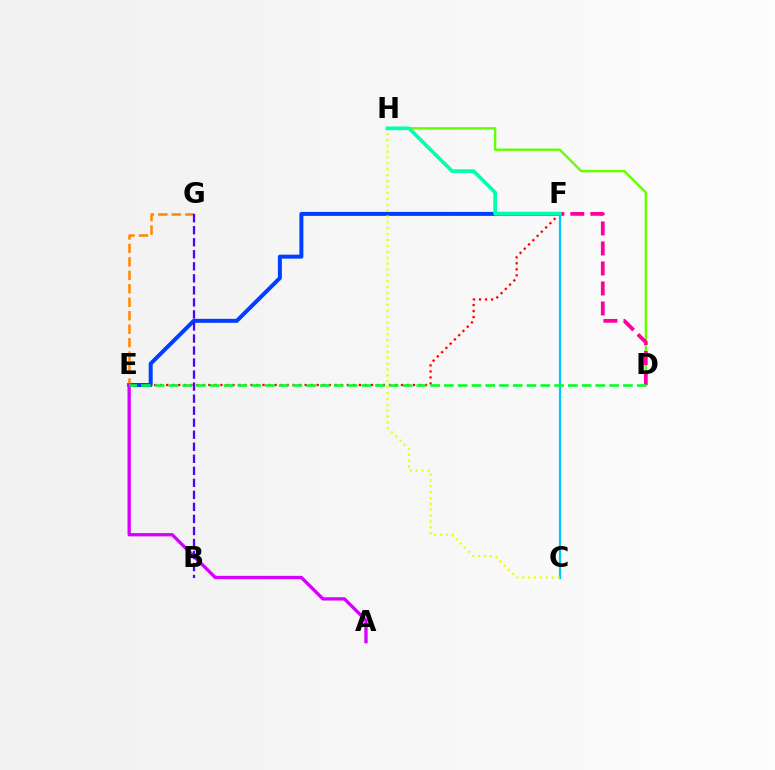{('E', 'F'): [{'color': '#ff0000', 'line_style': 'dotted', 'thickness': 1.64}, {'color': '#003fff', 'line_style': 'solid', 'thickness': 2.88}], ('D', 'H'): [{'color': '#66ff00', 'line_style': 'solid', 'thickness': 1.73}], ('E', 'G'): [{'color': '#ff8800', 'line_style': 'dashed', 'thickness': 1.83}], ('A', 'E'): [{'color': '#d600ff', 'line_style': 'solid', 'thickness': 2.38}], ('D', 'F'): [{'color': '#ff00a0', 'line_style': 'dashed', 'thickness': 2.72}], ('C', 'F'): [{'color': '#00c7ff', 'line_style': 'solid', 'thickness': 1.6}], ('D', 'E'): [{'color': '#00ff27', 'line_style': 'dashed', 'thickness': 1.87}], ('C', 'H'): [{'color': '#eeff00', 'line_style': 'dotted', 'thickness': 1.6}], ('F', 'H'): [{'color': '#00ffaf', 'line_style': 'solid', 'thickness': 2.65}], ('B', 'G'): [{'color': '#4f00ff', 'line_style': 'dashed', 'thickness': 1.63}]}